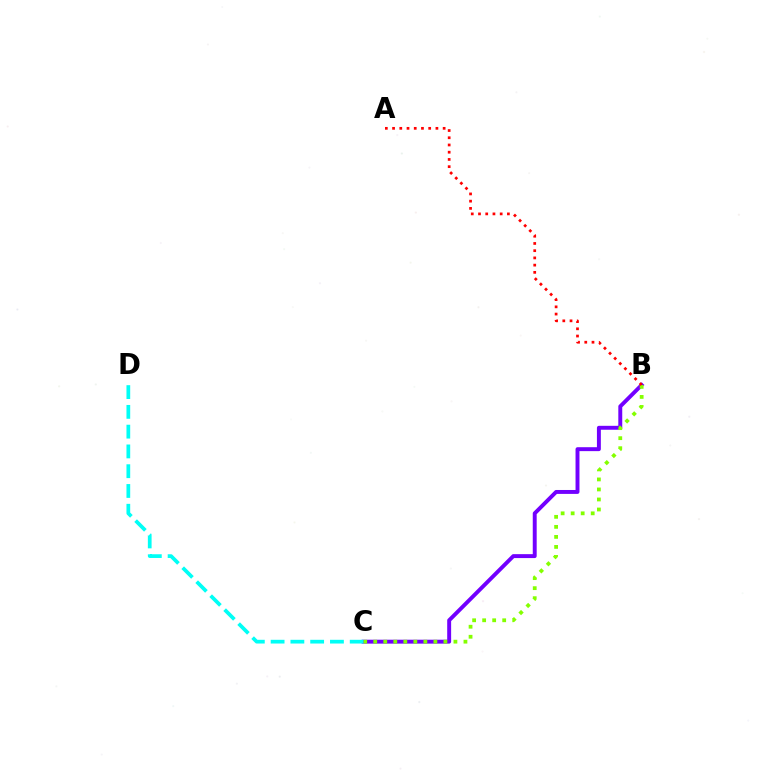{('B', 'C'): [{'color': '#7200ff', 'line_style': 'solid', 'thickness': 2.83}, {'color': '#84ff00', 'line_style': 'dotted', 'thickness': 2.72}], ('C', 'D'): [{'color': '#00fff6', 'line_style': 'dashed', 'thickness': 2.69}], ('A', 'B'): [{'color': '#ff0000', 'line_style': 'dotted', 'thickness': 1.96}]}